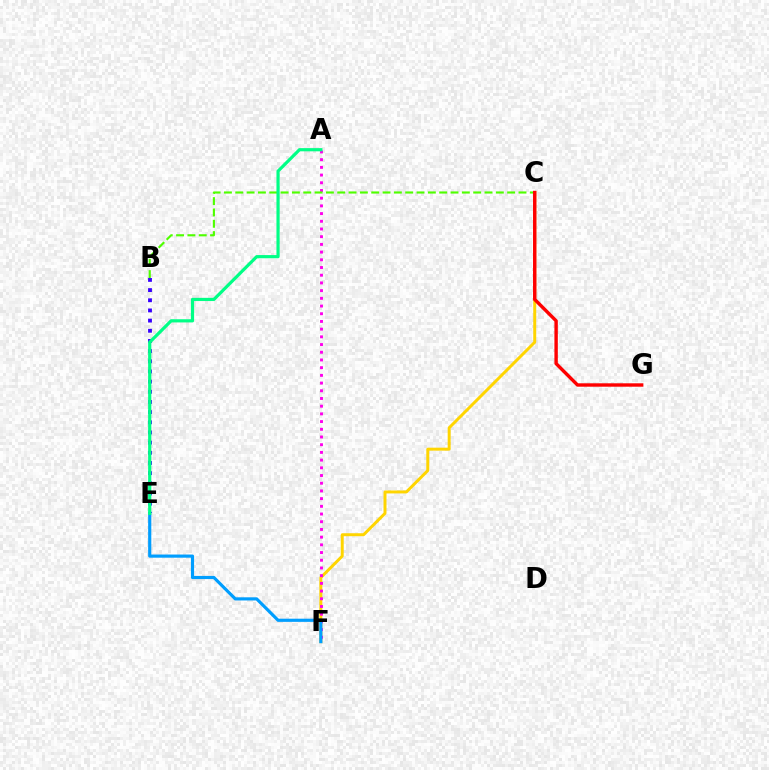{('C', 'F'): [{'color': '#ffd500', 'line_style': 'solid', 'thickness': 2.14}], ('A', 'F'): [{'color': '#ff00ed', 'line_style': 'dotted', 'thickness': 2.09}], ('B', 'E'): [{'color': '#3700ff', 'line_style': 'dotted', 'thickness': 2.76}], ('E', 'F'): [{'color': '#009eff', 'line_style': 'solid', 'thickness': 2.27}], ('B', 'C'): [{'color': '#4fff00', 'line_style': 'dashed', 'thickness': 1.54}], ('C', 'G'): [{'color': '#ff0000', 'line_style': 'solid', 'thickness': 2.45}], ('A', 'E'): [{'color': '#00ff86', 'line_style': 'solid', 'thickness': 2.3}]}